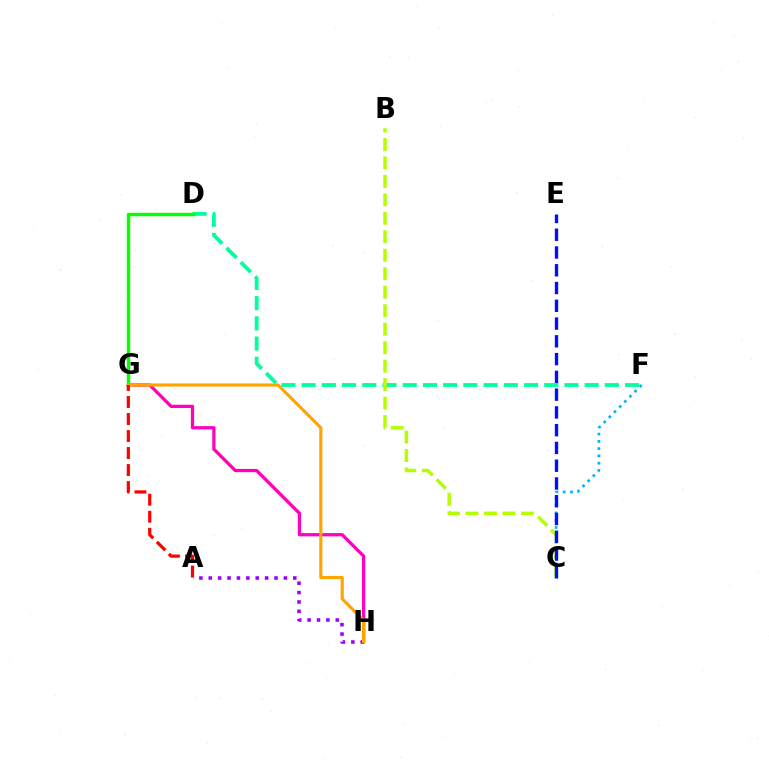{('G', 'H'): [{'color': '#ff00bd', 'line_style': 'solid', 'thickness': 2.36}, {'color': '#ffa500', 'line_style': 'solid', 'thickness': 2.26}], ('D', 'F'): [{'color': '#00ff9d', 'line_style': 'dashed', 'thickness': 2.75}], ('C', 'F'): [{'color': '#00b5ff', 'line_style': 'dotted', 'thickness': 1.98}], ('D', 'G'): [{'color': '#08ff00', 'line_style': 'solid', 'thickness': 2.46}], ('A', 'H'): [{'color': '#9b00ff', 'line_style': 'dotted', 'thickness': 2.55}], ('B', 'C'): [{'color': '#b3ff00', 'line_style': 'dashed', 'thickness': 2.51}], ('A', 'G'): [{'color': '#ff0000', 'line_style': 'dashed', 'thickness': 2.31}], ('C', 'E'): [{'color': '#0010ff', 'line_style': 'dashed', 'thickness': 2.41}]}